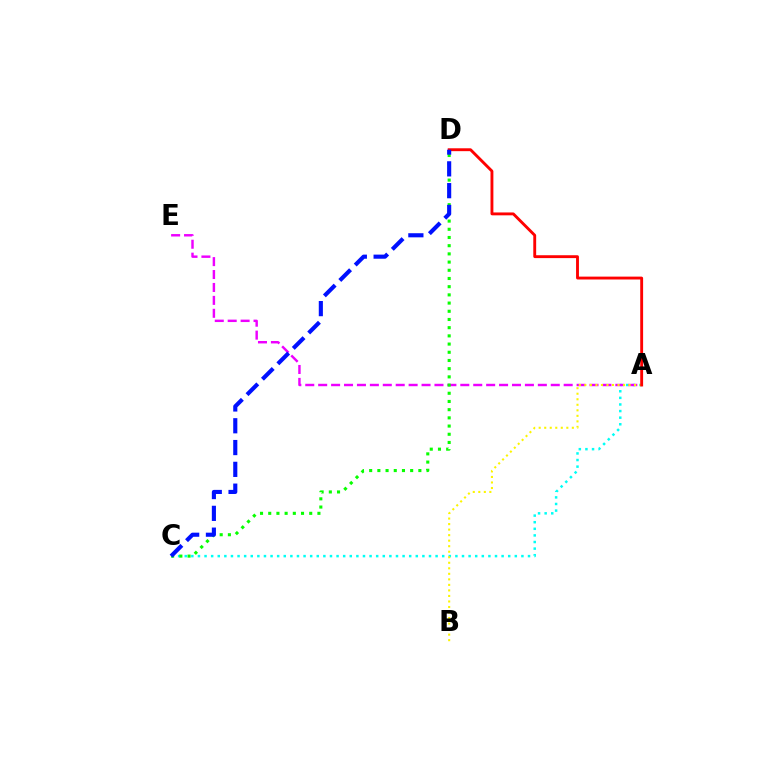{('A', 'C'): [{'color': '#00fff6', 'line_style': 'dotted', 'thickness': 1.79}], ('A', 'E'): [{'color': '#ee00ff', 'line_style': 'dashed', 'thickness': 1.76}], ('A', 'B'): [{'color': '#fcf500', 'line_style': 'dotted', 'thickness': 1.5}], ('C', 'D'): [{'color': '#08ff00', 'line_style': 'dotted', 'thickness': 2.23}, {'color': '#0010ff', 'line_style': 'dashed', 'thickness': 2.96}], ('A', 'D'): [{'color': '#ff0000', 'line_style': 'solid', 'thickness': 2.07}]}